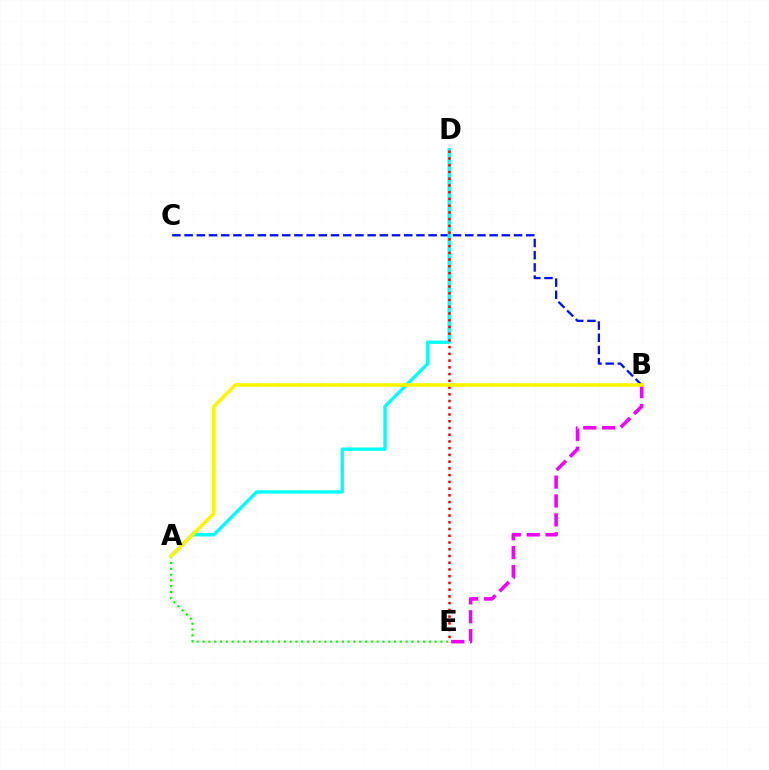{('A', 'E'): [{'color': '#08ff00', 'line_style': 'dotted', 'thickness': 1.58}], ('B', 'C'): [{'color': '#0010ff', 'line_style': 'dashed', 'thickness': 1.66}], ('A', 'D'): [{'color': '#00fff6', 'line_style': 'solid', 'thickness': 2.41}], ('D', 'E'): [{'color': '#ff0000', 'line_style': 'dotted', 'thickness': 1.83}], ('B', 'E'): [{'color': '#ee00ff', 'line_style': 'dashed', 'thickness': 2.56}], ('A', 'B'): [{'color': '#fcf500', 'line_style': 'solid', 'thickness': 2.56}]}